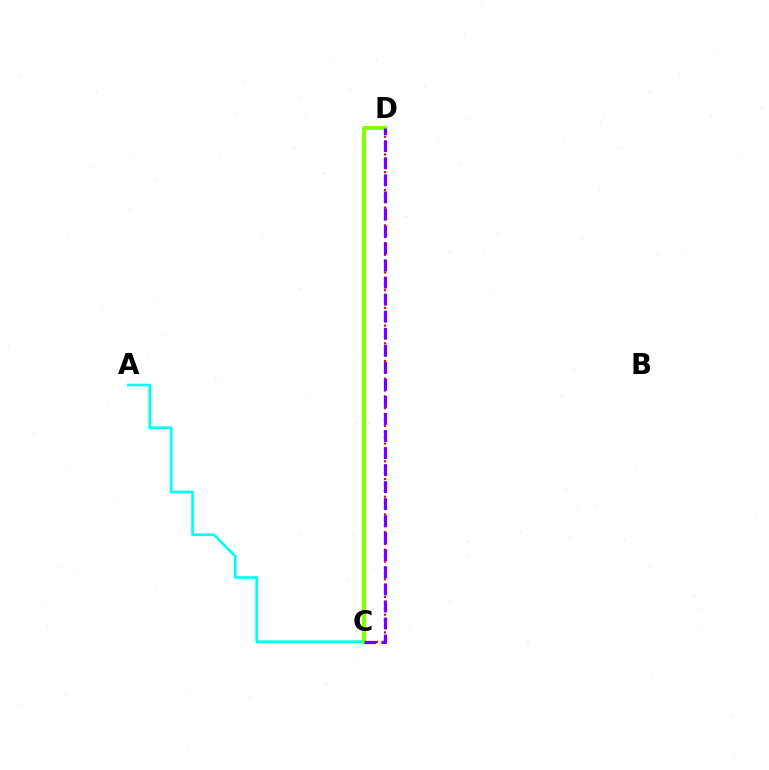{('C', 'D'): [{'color': '#ff0000', 'line_style': 'dotted', 'thickness': 1.6}, {'color': '#84ff00', 'line_style': 'solid', 'thickness': 2.98}, {'color': '#7200ff', 'line_style': 'dashed', 'thickness': 2.32}], ('A', 'C'): [{'color': '#00fff6', 'line_style': 'solid', 'thickness': 1.91}]}